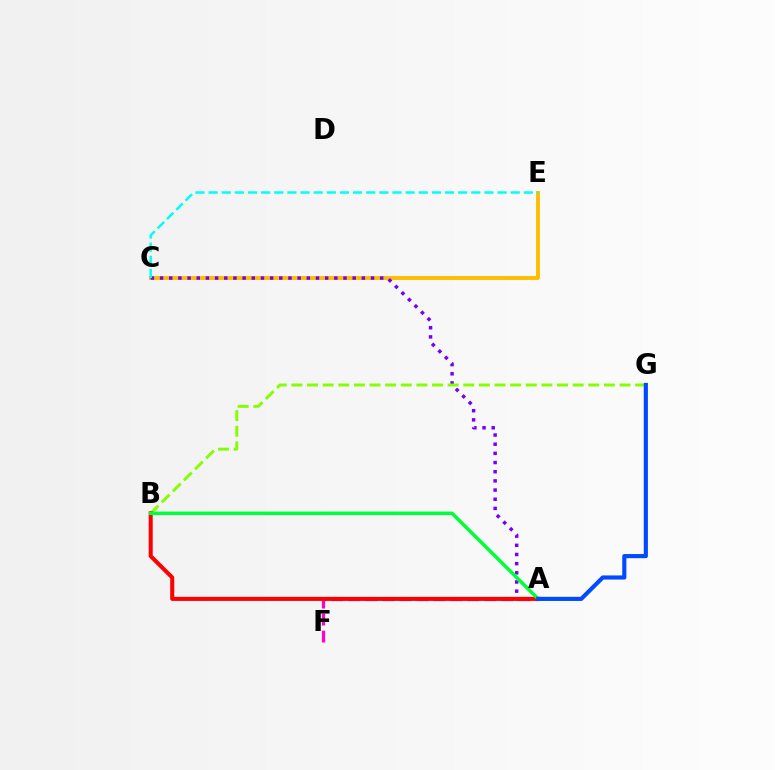{('C', 'E'): [{'color': '#ffbd00', 'line_style': 'solid', 'thickness': 2.83}, {'color': '#00fff6', 'line_style': 'dashed', 'thickness': 1.78}], ('A', 'C'): [{'color': '#7200ff', 'line_style': 'dotted', 'thickness': 2.49}], ('B', 'G'): [{'color': '#84ff00', 'line_style': 'dashed', 'thickness': 2.12}], ('A', 'F'): [{'color': '#ff00cf', 'line_style': 'dashed', 'thickness': 2.31}], ('A', 'B'): [{'color': '#ff0000', 'line_style': 'solid', 'thickness': 2.91}, {'color': '#00ff39', 'line_style': 'solid', 'thickness': 2.53}], ('A', 'G'): [{'color': '#004bff', 'line_style': 'solid', 'thickness': 2.98}]}